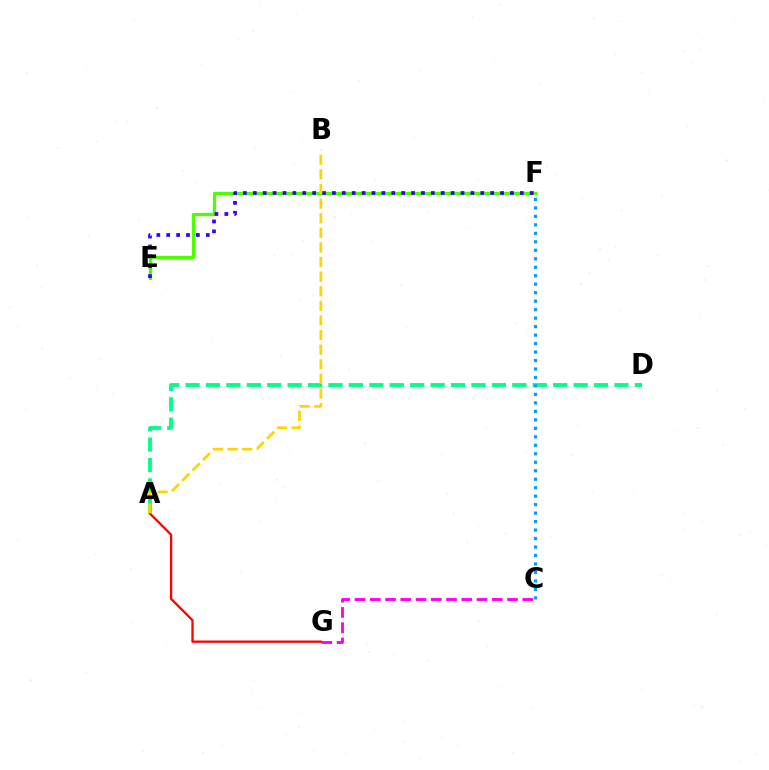{('A', 'D'): [{'color': '#00ff86', 'line_style': 'dashed', 'thickness': 2.77}], ('E', 'F'): [{'color': '#4fff00', 'line_style': 'solid', 'thickness': 2.34}, {'color': '#3700ff', 'line_style': 'dotted', 'thickness': 2.69}], ('A', 'G'): [{'color': '#ff0000', 'line_style': 'solid', 'thickness': 1.65}], ('C', 'F'): [{'color': '#009eff', 'line_style': 'dotted', 'thickness': 2.3}], ('A', 'B'): [{'color': '#ffd500', 'line_style': 'dashed', 'thickness': 1.98}], ('C', 'G'): [{'color': '#ff00ed', 'line_style': 'dashed', 'thickness': 2.07}]}